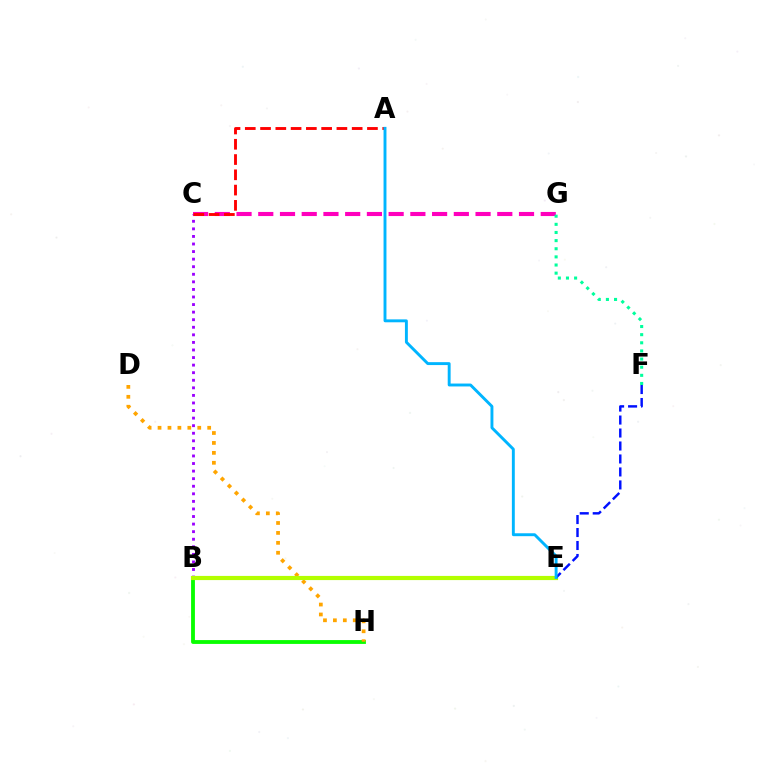{('B', 'H'): [{'color': '#08ff00', 'line_style': 'solid', 'thickness': 2.76}], ('C', 'G'): [{'color': '#ff00bd', 'line_style': 'dashed', 'thickness': 2.95}], ('B', 'C'): [{'color': '#9b00ff', 'line_style': 'dotted', 'thickness': 2.06}], ('D', 'H'): [{'color': '#ffa500', 'line_style': 'dotted', 'thickness': 2.7}], ('B', 'E'): [{'color': '#b3ff00', 'line_style': 'solid', 'thickness': 3.0}], ('F', 'G'): [{'color': '#00ff9d', 'line_style': 'dotted', 'thickness': 2.21}], ('E', 'F'): [{'color': '#0010ff', 'line_style': 'dashed', 'thickness': 1.76}], ('A', 'C'): [{'color': '#ff0000', 'line_style': 'dashed', 'thickness': 2.07}], ('A', 'E'): [{'color': '#00b5ff', 'line_style': 'solid', 'thickness': 2.09}]}